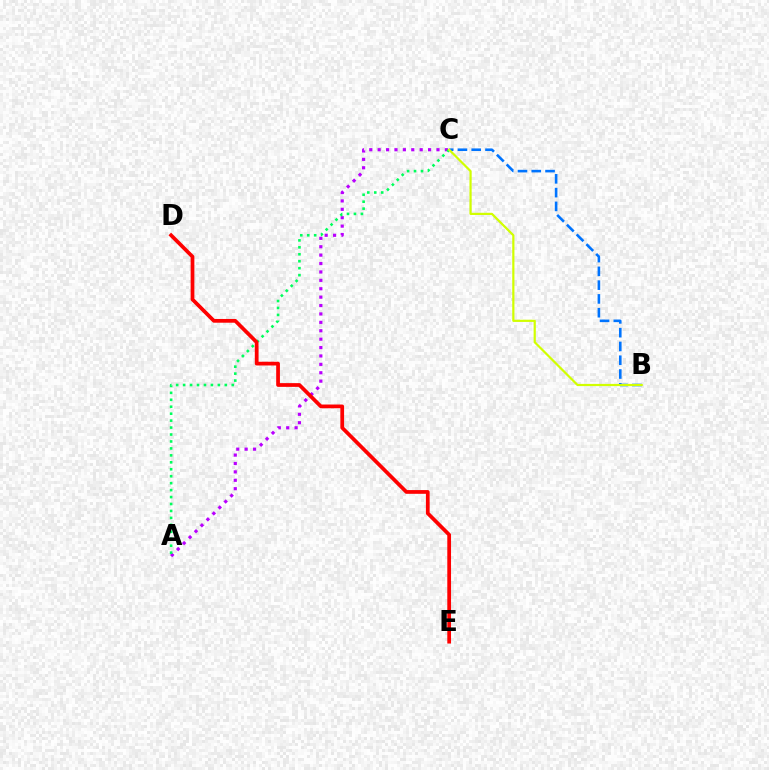{('A', 'C'): [{'color': '#b900ff', 'line_style': 'dotted', 'thickness': 2.28}, {'color': '#00ff5c', 'line_style': 'dotted', 'thickness': 1.89}], ('B', 'C'): [{'color': '#0074ff', 'line_style': 'dashed', 'thickness': 1.87}, {'color': '#d1ff00', 'line_style': 'solid', 'thickness': 1.59}], ('D', 'E'): [{'color': '#ff0000', 'line_style': 'solid', 'thickness': 2.69}]}